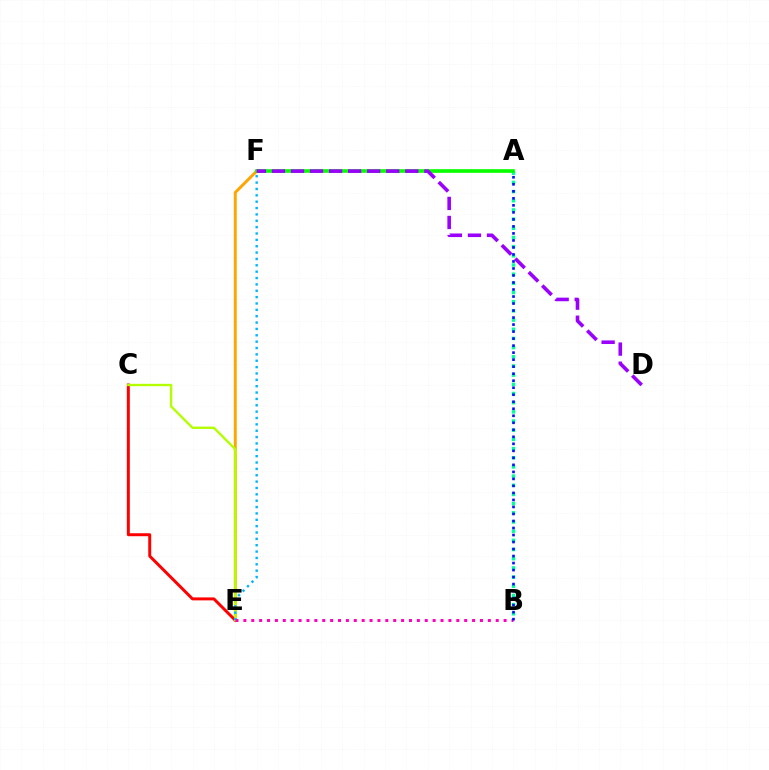{('E', 'F'): [{'color': '#ffa500', 'line_style': 'solid', 'thickness': 2.12}, {'color': '#00b5ff', 'line_style': 'dotted', 'thickness': 1.73}], ('C', 'E'): [{'color': '#ff0000', 'line_style': 'solid', 'thickness': 2.14}, {'color': '#b3ff00', 'line_style': 'solid', 'thickness': 1.7}], ('A', 'B'): [{'color': '#00ff9d', 'line_style': 'dotted', 'thickness': 2.49}, {'color': '#0010ff', 'line_style': 'dotted', 'thickness': 1.91}], ('A', 'F'): [{'color': '#08ff00', 'line_style': 'solid', 'thickness': 2.63}], ('B', 'E'): [{'color': '#ff00bd', 'line_style': 'dotted', 'thickness': 2.14}], ('D', 'F'): [{'color': '#9b00ff', 'line_style': 'dashed', 'thickness': 2.59}]}